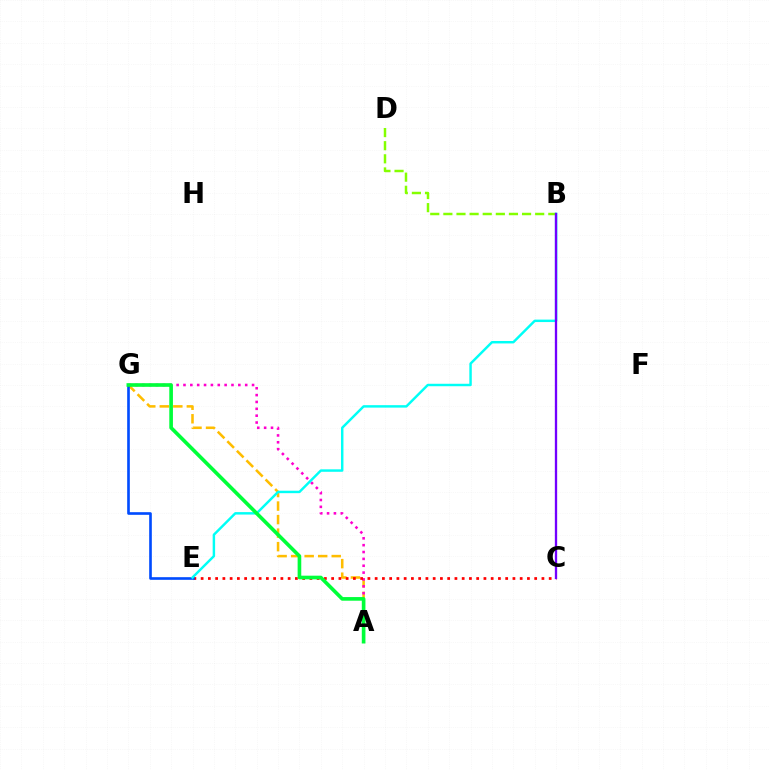{('A', 'G'): [{'color': '#ffbd00', 'line_style': 'dashed', 'thickness': 1.84}, {'color': '#ff00cf', 'line_style': 'dotted', 'thickness': 1.86}, {'color': '#00ff39', 'line_style': 'solid', 'thickness': 2.62}], ('C', 'E'): [{'color': '#ff0000', 'line_style': 'dotted', 'thickness': 1.97}], ('E', 'G'): [{'color': '#004bff', 'line_style': 'solid', 'thickness': 1.9}], ('B', 'D'): [{'color': '#84ff00', 'line_style': 'dashed', 'thickness': 1.78}], ('B', 'E'): [{'color': '#00fff6', 'line_style': 'solid', 'thickness': 1.76}], ('B', 'C'): [{'color': '#7200ff', 'line_style': 'solid', 'thickness': 1.67}]}